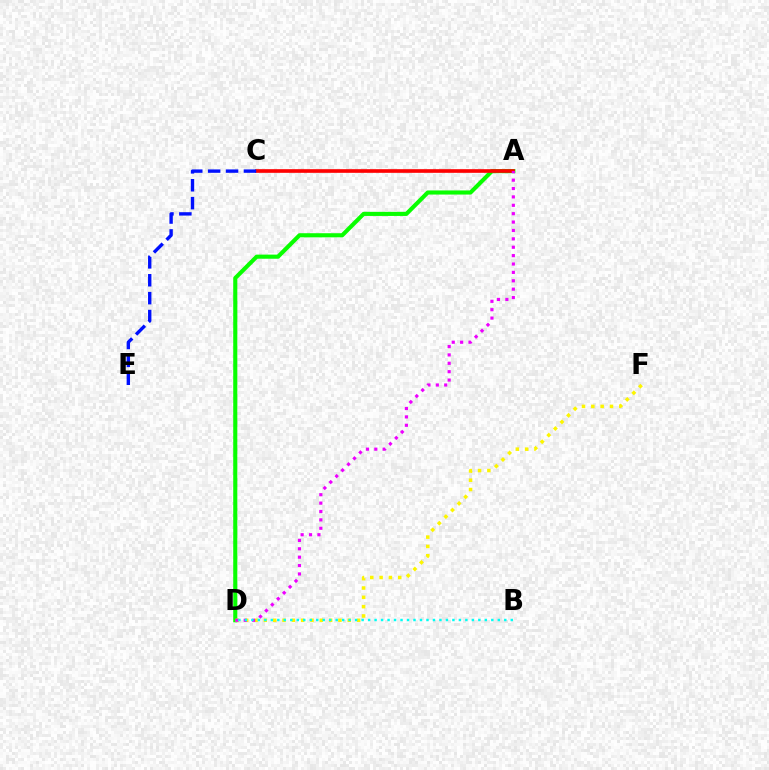{('A', 'D'): [{'color': '#08ff00', 'line_style': 'solid', 'thickness': 2.96}, {'color': '#ee00ff', 'line_style': 'dotted', 'thickness': 2.28}], ('D', 'F'): [{'color': '#fcf500', 'line_style': 'dotted', 'thickness': 2.53}], ('A', 'C'): [{'color': '#ff0000', 'line_style': 'solid', 'thickness': 2.62}], ('C', 'E'): [{'color': '#0010ff', 'line_style': 'dashed', 'thickness': 2.43}], ('B', 'D'): [{'color': '#00fff6', 'line_style': 'dotted', 'thickness': 1.76}]}